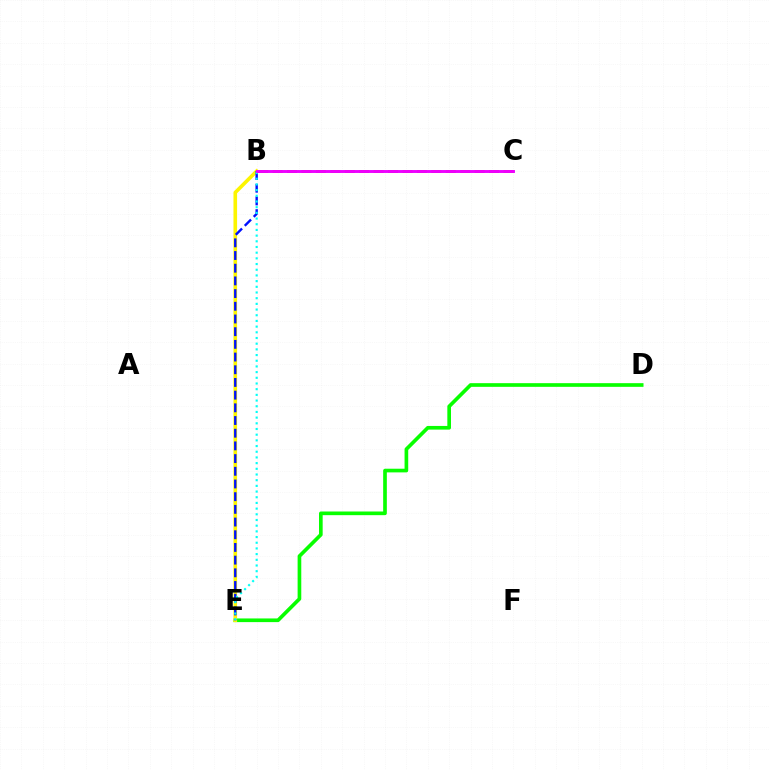{('D', 'E'): [{'color': '#08ff00', 'line_style': 'solid', 'thickness': 2.64}], ('B', 'C'): [{'color': '#ff0000', 'line_style': 'dashed', 'thickness': 1.96}, {'color': '#ee00ff', 'line_style': 'solid', 'thickness': 2.09}], ('B', 'E'): [{'color': '#fcf500', 'line_style': 'solid', 'thickness': 2.61}, {'color': '#0010ff', 'line_style': 'dashed', 'thickness': 1.72}, {'color': '#00fff6', 'line_style': 'dotted', 'thickness': 1.55}]}